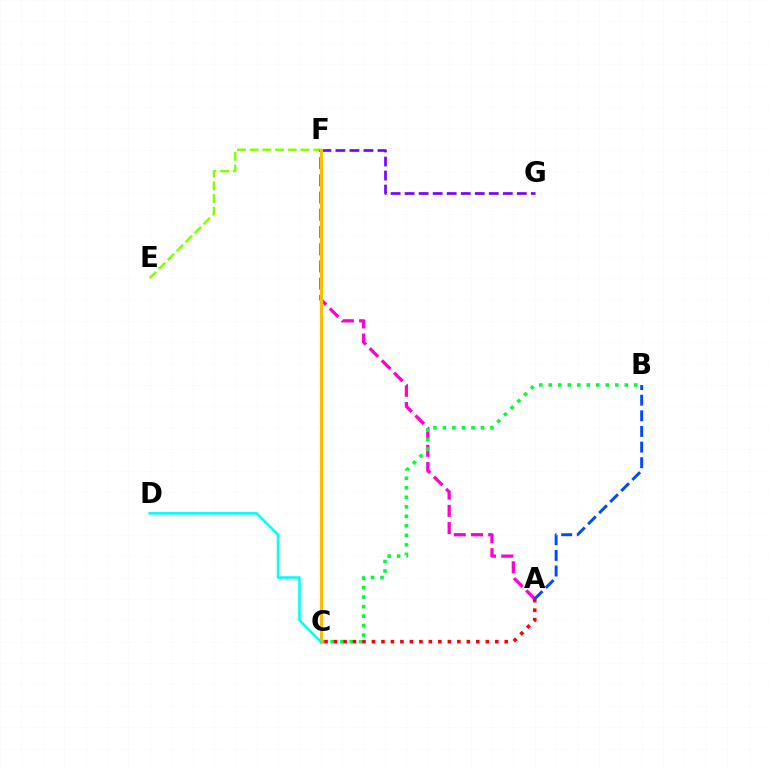{('E', 'F'): [{'color': '#84ff00', 'line_style': 'dashed', 'thickness': 1.73}], ('A', 'F'): [{'color': '#ff00cf', 'line_style': 'dashed', 'thickness': 2.34}], ('F', 'G'): [{'color': '#7200ff', 'line_style': 'dashed', 'thickness': 1.91}], ('B', 'C'): [{'color': '#00ff39', 'line_style': 'dotted', 'thickness': 2.58}], ('A', 'C'): [{'color': '#ff0000', 'line_style': 'dotted', 'thickness': 2.58}], ('C', 'F'): [{'color': '#ffbd00', 'line_style': 'solid', 'thickness': 2.29}], ('A', 'B'): [{'color': '#004bff', 'line_style': 'dashed', 'thickness': 2.12}], ('C', 'D'): [{'color': '#00fff6', 'line_style': 'solid', 'thickness': 1.83}]}